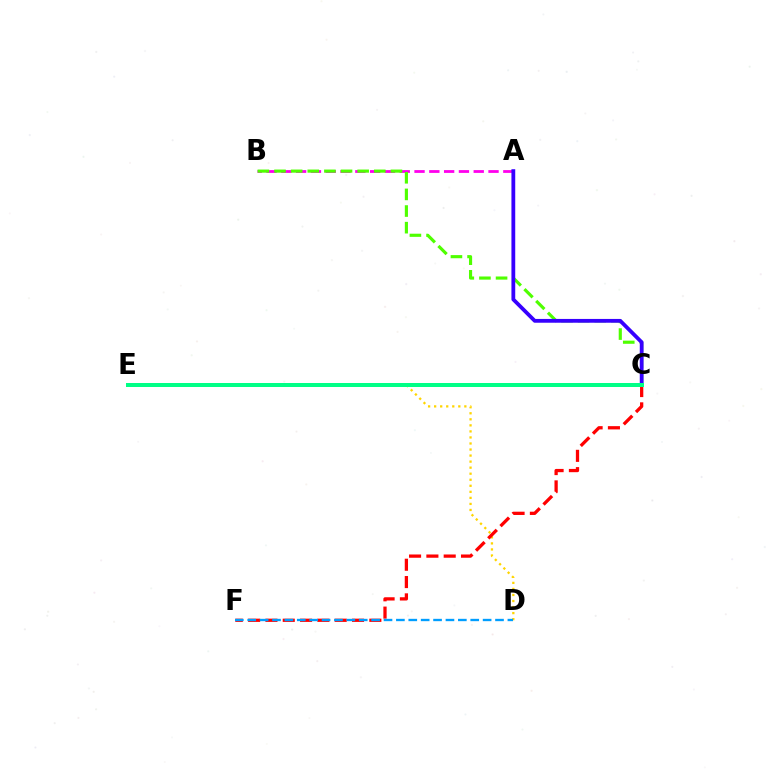{('A', 'B'): [{'color': '#ff00ed', 'line_style': 'dashed', 'thickness': 2.01}], ('D', 'E'): [{'color': '#ffd500', 'line_style': 'dotted', 'thickness': 1.64}], ('B', 'C'): [{'color': '#4fff00', 'line_style': 'dashed', 'thickness': 2.26}], ('A', 'C'): [{'color': '#3700ff', 'line_style': 'solid', 'thickness': 2.73}], ('C', 'F'): [{'color': '#ff0000', 'line_style': 'dashed', 'thickness': 2.35}], ('C', 'E'): [{'color': '#00ff86', 'line_style': 'solid', 'thickness': 2.88}], ('D', 'F'): [{'color': '#009eff', 'line_style': 'dashed', 'thickness': 1.68}]}